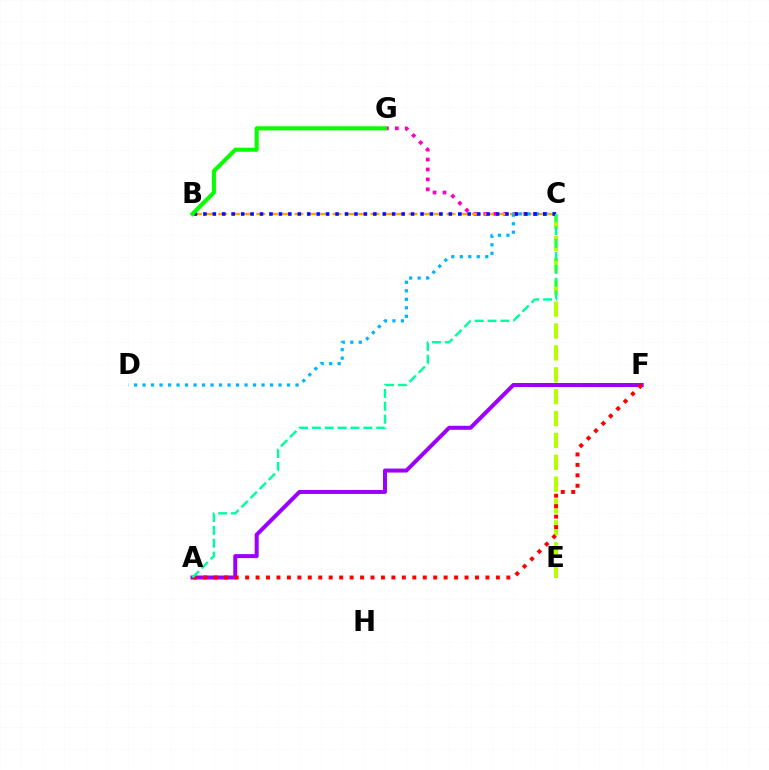{('C', 'E'): [{'color': '#b3ff00', 'line_style': 'dashed', 'thickness': 2.97}], ('A', 'F'): [{'color': '#9b00ff', 'line_style': 'solid', 'thickness': 2.87}, {'color': '#ff0000', 'line_style': 'dotted', 'thickness': 2.84}], ('C', 'G'): [{'color': '#ff00bd', 'line_style': 'dotted', 'thickness': 2.7}], ('B', 'C'): [{'color': '#ffa500', 'line_style': 'dashed', 'thickness': 1.72}, {'color': '#0010ff', 'line_style': 'dotted', 'thickness': 2.57}], ('C', 'D'): [{'color': '#00b5ff', 'line_style': 'dotted', 'thickness': 2.31}], ('A', 'C'): [{'color': '#00ff9d', 'line_style': 'dashed', 'thickness': 1.75}], ('B', 'G'): [{'color': '#08ff00', 'line_style': 'solid', 'thickness': 2.94}]}